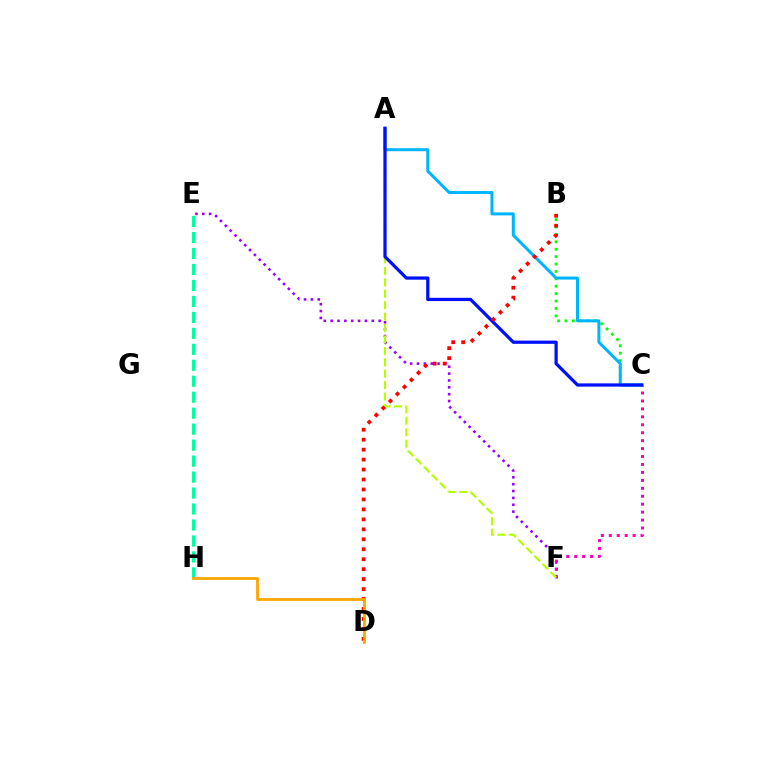{('E', 'F'): [{'color': '#9b00ff', 'line_style': 'dotted', 'thickness': 1.86}], ('B', 'C'): [{'color': '#08ff00', 'line_style': 'dotted', 'thickness': 2.01}], ('C', 'F'): [{'color': '#ff00bd', 'line_style': 'dotted', 'thickness': 2.16}], ('A', 'F'): [{'color': '#b3ff00', 'line_style': 'dashed', 'thickness': 1.55}], ('A', 'C'): [{'color': '#00b5ff', 'line_style': 'solid', 'thickness': 2.17}, {'color': '#0010ff', 'line_style': 'solid', 'thickness': 2.33}], ('E', 'H'): [{'color': '#00ff9d', 'line_style': 'dashed', 'thickness': 2.17}], ('B', 'D'): [{'color': '#ff0000', 'line_style': 'dotted', 'thickness': 2.71}], ('D', 'H'): [{'color': '#ffa500', 'line_style': 'solid', 'thickness': 1.99}]}